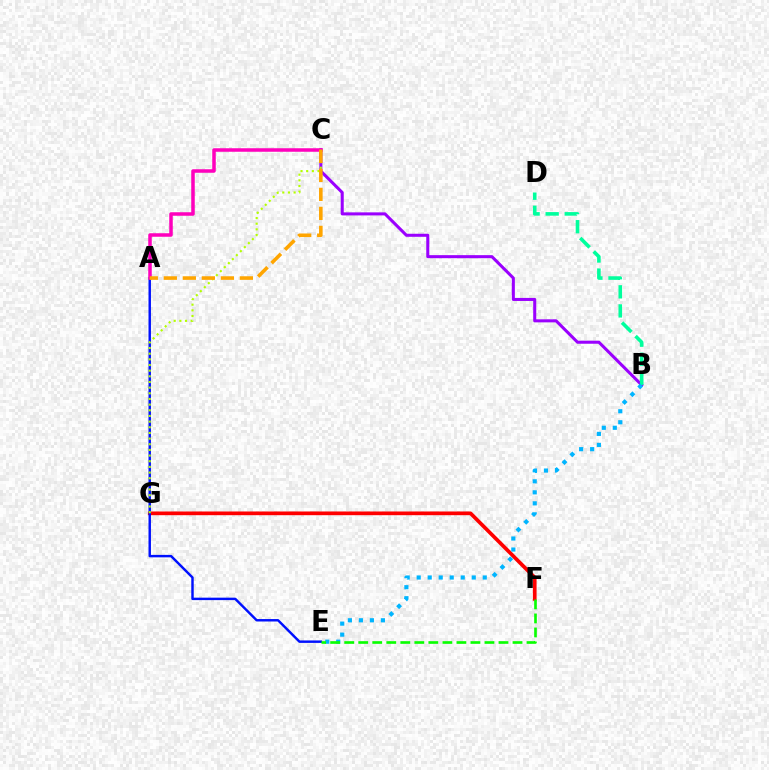{('F', 'G'): [{'color': '#ff0000', 'line_style': 'solid', 'thickness': 2.67}], ('A', 'E'): [{'color': '#0010ff', 'line_style': 'solid', 'thickness': 1.76}], ('B', 'C'): [{'color': '#9b00ff', 'line_style': 'solid', 'thickness': 2.19}], ('A', 'C'): [{'color': '#ff00bd', 'line_style': 'solid', 'thickness': 2.53}, {'color': '#ffa500', 'line_style': 'dashed', 'thickness': 2.58}], ('C', 'G'): [{'color': '#b3ff00', 'line_style': 'dotted', 'thickness': 1.54}], ('B', 'D'): [{'color': '#00ff9d', 'line_style': 'dashed', 'thickness': 2.59}], ('B', 'E'): [{'color': '#00b5ff', 'line_style': 'dotted', 'thickness': 2.99}], ('E', 'F'): [{'color': '#08ff00', 'line_style': 'dashed', 'thickness': 1.91}]}